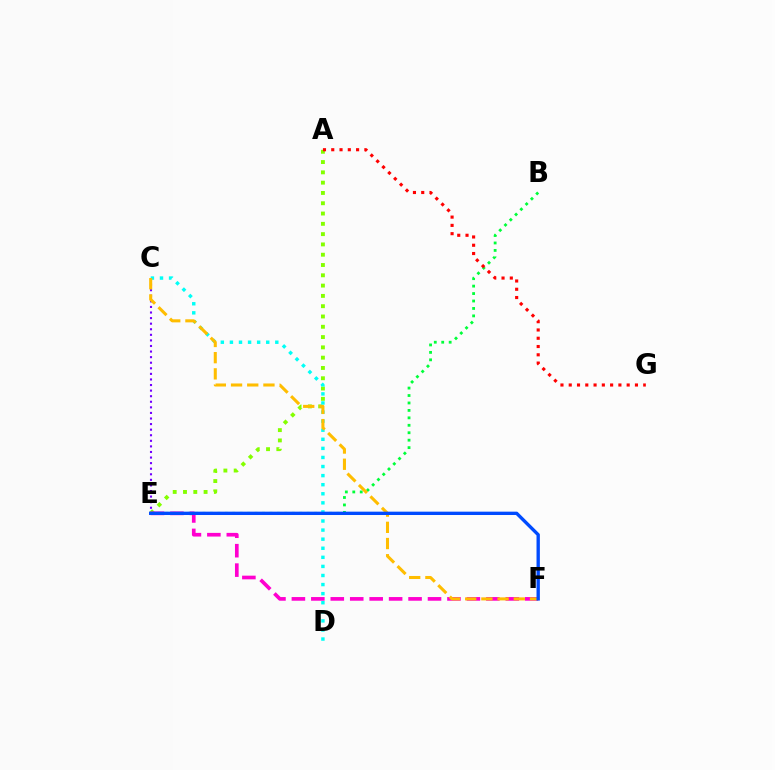{('B', 'E'): [{'color': '#00ff39', 'line_style': 'dotted', 'thickness': 2.02}], ('A', 'E'): [{'color': '#84ff00', 'line_style': 'dotted', 'thickness': 2.8}], ('E', 'F'): [{'color': '#ff00cf', 'line_style': 'dashed', 'thickness': 2.64}, {'color': '#004bff', 'line_style': 'solid', 'thickness': 2.41}], ('C', 'E'): [{'color': '#7200ff', 'line_style': 'dotted', 'thickness': 1.52}], ('C', 'D'): [{'color': '#00fff6', 'line_style': 'dotted', 'thickness': 2.47}], ('C', 'F'): [{'color': '#ffbd00', 'line_style': 'dashed', 'thickness': 2.2}], ('A', 'G'): [{'color': '#ff0000', 'line_style': 'dotted', 'thickness': 2.25}]}